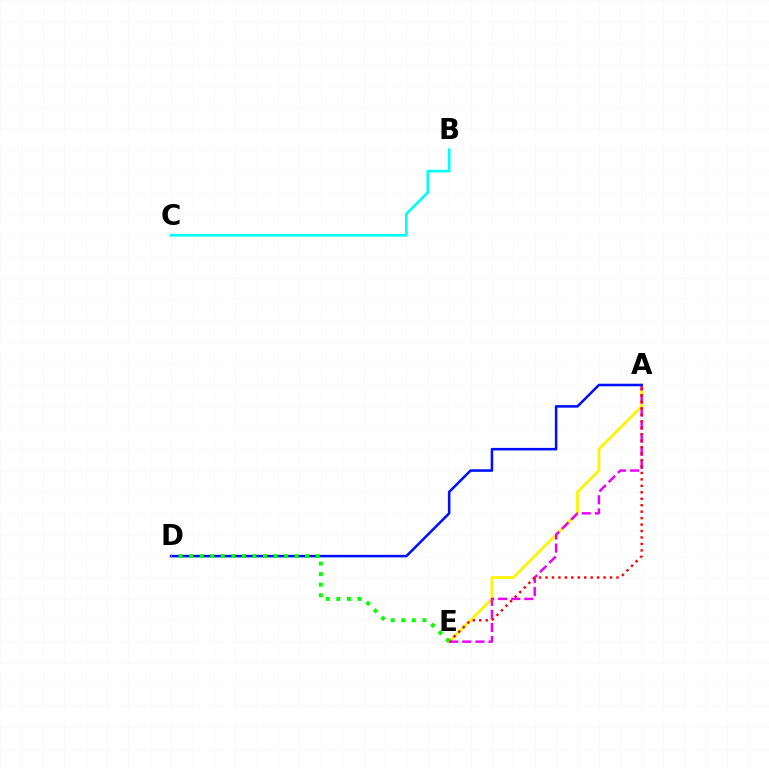{('A', 'E'): [{'color': '#fcf500', 'line_style': 'solid', 'thickness': 1.98}, {'color': '#ee00ff', 'line_style': 'dashed', 'thickness': 1.78}, {'color': '#ff0000', 'line_style': 'dotted', 'thickness': 1.75}], ('B', 'C'): [{'color': '#00fff6', 'line_style': 'solid', 'thickness': 1.93}], ('A', 'D'): [{'color': '#0010ff', 'line_style': 'solid', 'thickness': 1.83}], ('D', 'E'): [{'color': '#08ff00', 'line_style': 'dotted', 'thickness': 2.87}]}